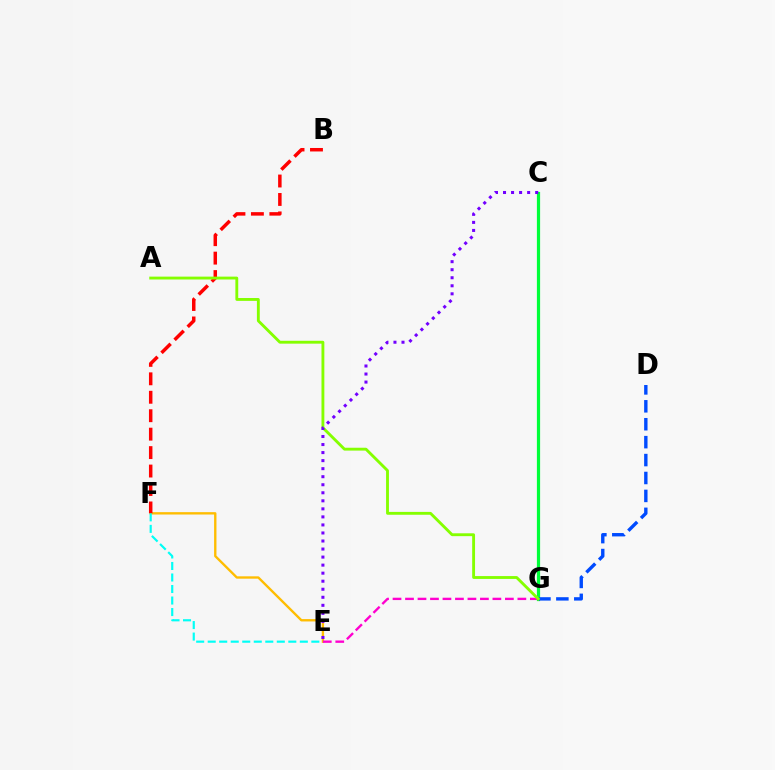{('E', 'F'): [{'color': '#ffbd00', 'line_style': 'solid', 'thickness': 1.7}, {'color': '#00fff6', 'line_style': 'dashed', 'thickness': 1.56}], ('B', 'F'): [{'color': '#ff0000', 'line_style': 'dashed', 'thickness': 2.51}], ('C', 'G'): [{'color': '#00ff39', 'line_style': 'solid', 'thickness': 2.31}], ('E', 'G'): [{'color': '#ff00cf', 'line_style': 'dashed', 'thickness': 1.7}], ('D', 'G'): [{'color': '#004bff', 'line_style': 'dashed', 'thickness': 2.43}], ('A', 'G'): [{'color': '#84ff00', 'line_style': 'solid', 'thickness': 2.06}], ('C', 'E'): [{'color': '#7200ff', 'line_style': 'dotted', 'thickness': 2.18}]}